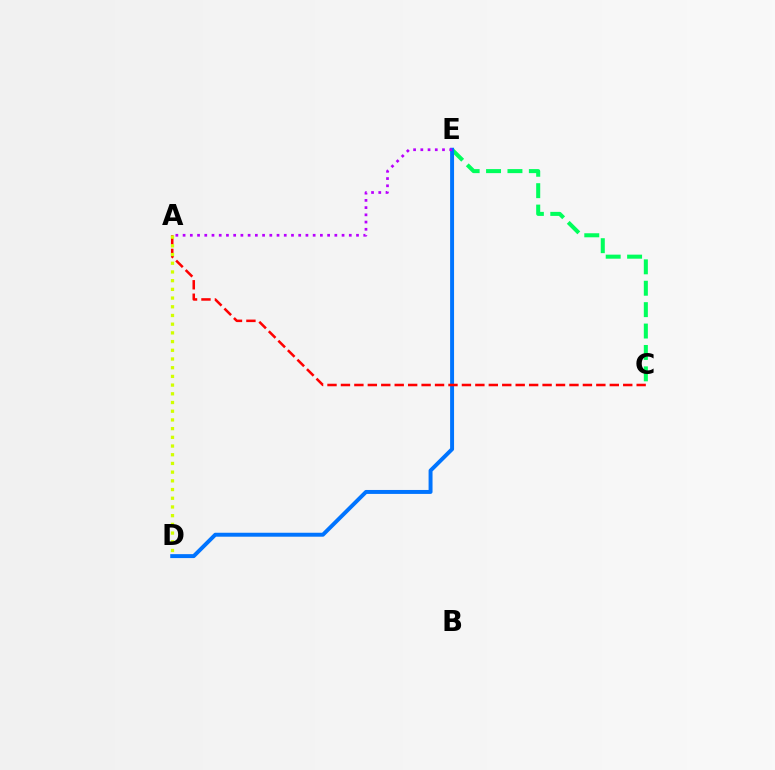{('C', 'E'): [{'color': '#00ff5c', 'line_style': 'dashed', 'thickness': 2.91}], ('D', 'E'): [{'color': '#0074ff', 'line_style': 'solid', 'thickness': 2.84}], ('A', 'C'): [{'color': '#ff0000', 'line_style': 'dashed', 'thickness': 1.83}], ('A', 'D'): [{'color': '#d1ff00', 'line_style': 'dotted', 'thickness': 2.36}], ('A', 'E'): [{'color': '#b900ff', 'line_style': 'dotted', 'thickness': 1.96}]}